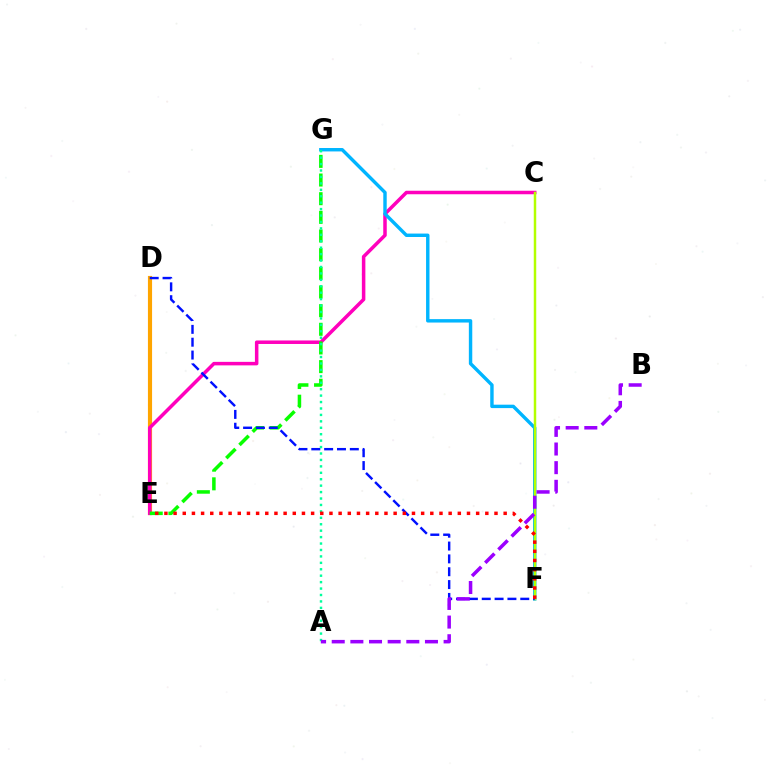{('D', 'E'): [{'color': '#ffa500', 'line_style': 'solid', 'thickness': 2.99}], ('C', 'E'): [{'color': '#ff00bd', 'line_style': 'solid', 'thickness': 2.53}], ('E', 'G'): [{'color': '#08ff00', 'line_style': 'dashed', 'thickness': 2.53}], ('F', 'G'): [{'color': '#00b5ff', 'line_style': 'solid', 'thickness': 2.46}], ('A', 'G'): [{'color': '#00ff9d', 'line_style': 'dotted', 'thickness': 1.75}], ('C', 'F'): [{'color': '#b3ff00', 'line_style': 'solid', 'thickness': 1.78}], ('D', 'F'): [{'color': '#0010ff', 'line_style': 'dashed', 'thickness': 1.74}], ('E', 'F'): [{'color': '#ff0000', 'line_style': 'dotted', 'thickness': 2.49}], ('A', 'B'): [{'color': '#9b00ff', 'line_style': 'dashed', 'thickness': 2.53}]}